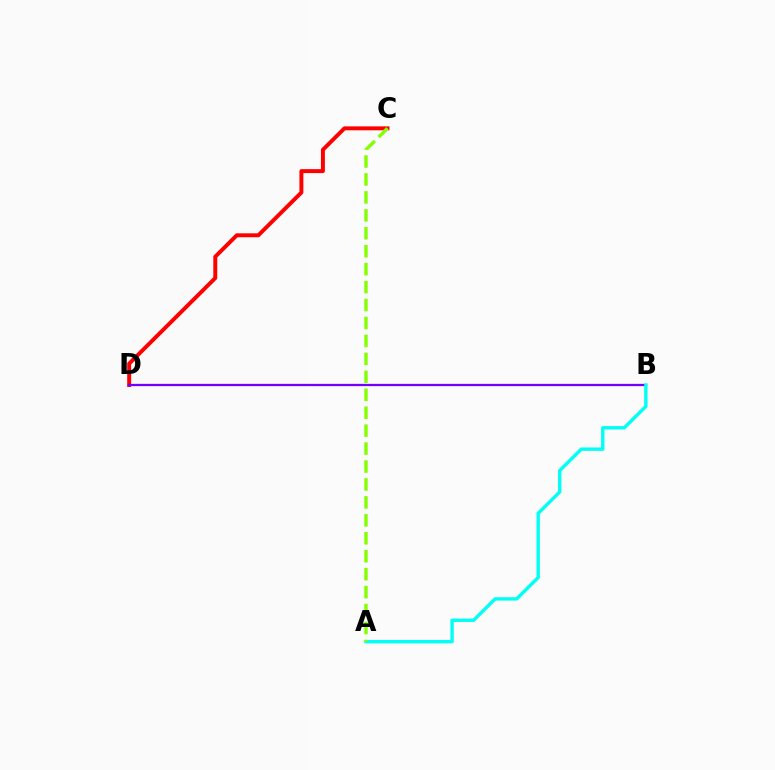{('C', 'D'): [{'color': '#ff0000', 'line_style': 'solid', 'thickness': 2.84}], ('B', 'D'): [{'color': '#7200ff', 'line_style': 'solid', 'thickness': 1.63}], ('A', 'B'): [{'color': '#00fff6', 'line_style': 'solid', 'thickness': 2.44}], ('A', 'C'): [{'color': '#84ff00', 'line_style': 'dashed', 'thickness': 2.44}]}